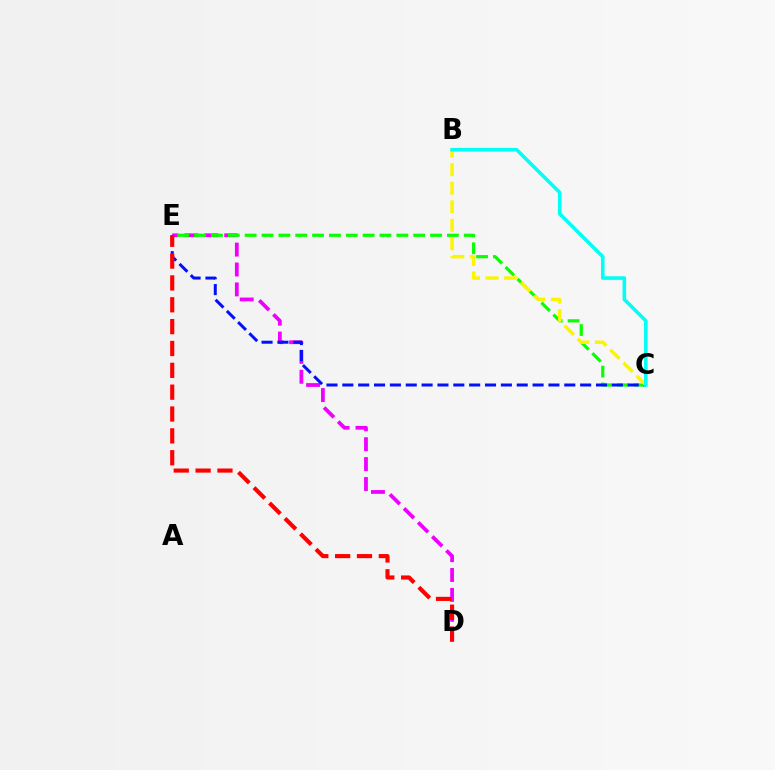{('D', 'E'): [{'color': '#ee00ff', 'line_style': 'dashed', 'thickness': 2.7}, {'color': '#ff0000', 'line_style': 'dashed', 'thickness': 2.97}], ('C', 'E'): [{'color': '#08ff00', 'line_style': 'dashed', 'thickness': 2.29}, {'color': '#0010ff', 'line_style': 'dashed', 'thickness': 2.15}], ('B', 'C'): [{'color': '#fcf500', 'line_style': 'dashed', 'thickness': 2.52}, {'color': '#00fff6', 'line_style': 'solid', 'thickness': 2.58}]}